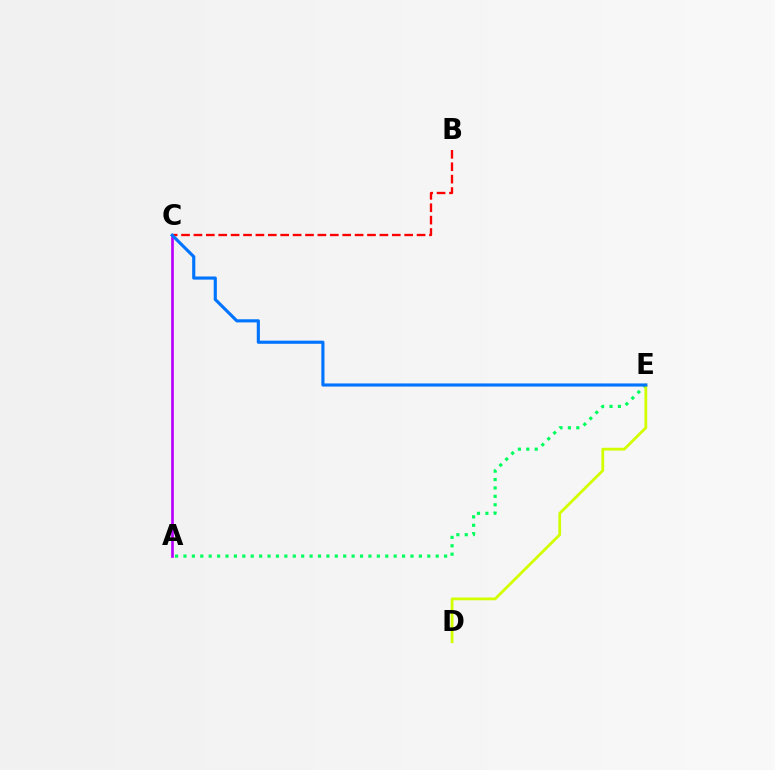{('A', 'E'): [{'color': '#00ff5c', 'line_style': 'dotted', 'thickness': 2.28}], ('A', 'C'): [{'color': '#b900ff', 'line_style': 'solid', 'thickness': 1.92}], ('B', 'C'): [{'color': '#ff0000', 'line_style': 'dashed', 'thickness': 1.68}], ('D', 'E'): [{'color': '#d1ff00', 'line_style': 'solid', 'thickness': 2.01}], ('C', 'E'): [{'color': '#0074ff', 'line_style': 'solid', 'thickness': 2.25}]}